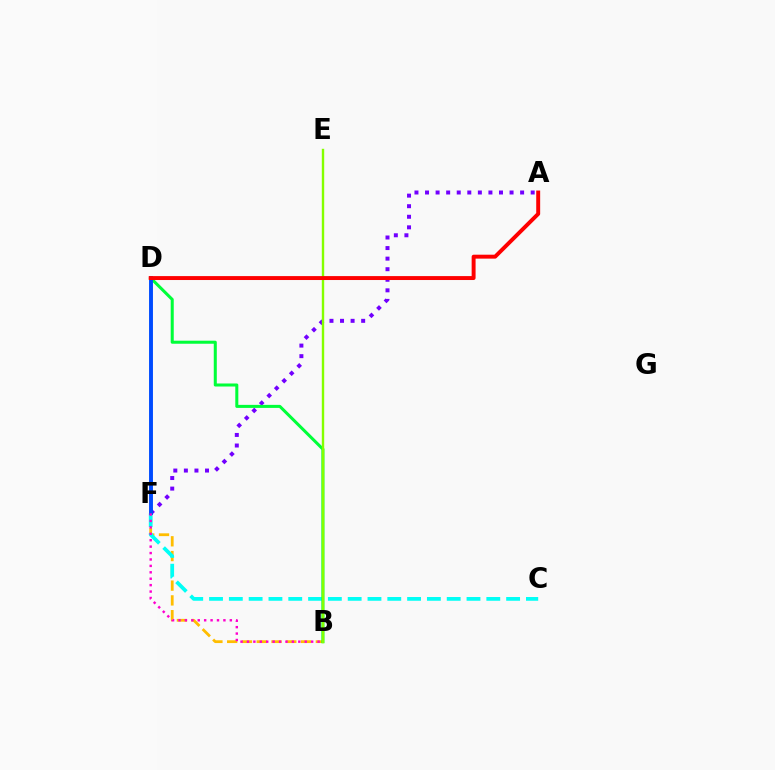{('A', 'F'): [{'color': '#7200ff', 'line_style': 'dotted', 'thickness': 2.87}], ('B', 'F'): [{'color': '#ffbd00', 'line_style': 'dashed', 'thickness': 2.01}, {'color': '#ff00cf', 'line_style': 'dotted', 'thickness': 1.74}], ('C', 'F'): [{'color': '#00fff6', 'line_style': 'dashed', 'thickness': 2.69}], ('B', 'D'): [{'color': '#00ff39', 'line_style': 'solid', 'thickness': 2.18}], ('D', 'F'): [{'color': '#004bff', 'line_style': 'solid', 'thickness': 2.81}], ('B', 'E'): [{'color': '#84ff00', 'line_style': 'solid', 'thickness': 1.73}], ('A', 'D'): [{'color': '#ff0000', 'line_style': 'solid', 'thickness': 2.83}]}